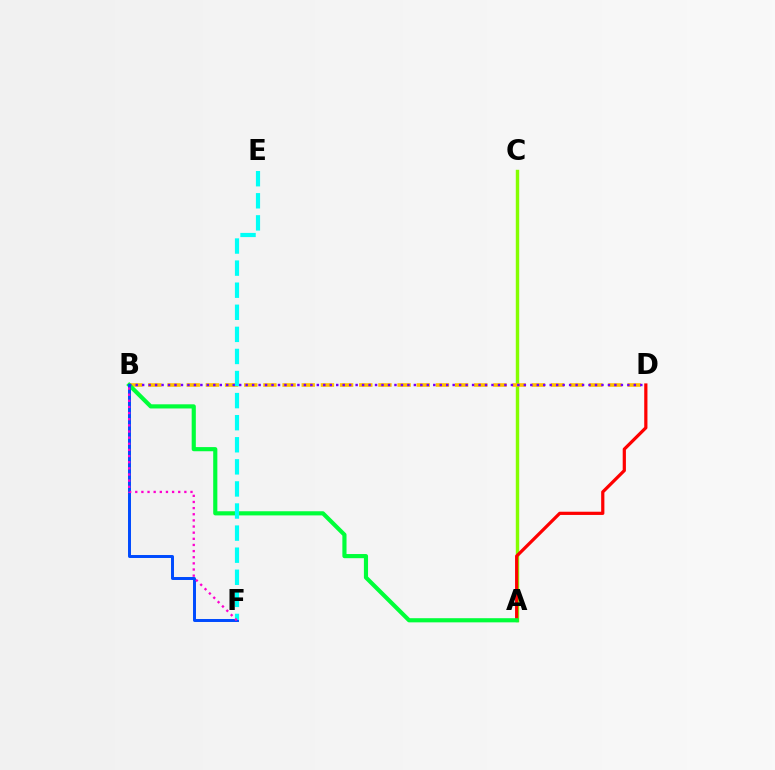{('A', 'C'): [{'color': '#84ff00', 'line_style': 'solid', 'thickness': 2.46}], ('B', 'D'): [{'color': '#ffbd00', 'line_style': 'dashed', 'thickness': 2.6}, {'color': '#7200ff', 'line_style': 'dotted', 'thickness': 1.76}], ('A', 'D'): [{'color': '#ff0000', 'line_style': 'solid', 'thickness': 2.32}], ('A', 'B'): [{'color': '#00ff39', 'line_style': 'solid', 'thickness': 2.99}], ('B', 'F'): [{'color': '#004bff', 'line_style': 'solid', 'thickness': 2.14}, {'color': '#ff00cf', 'line_style': 'dotted', 'thickness': 1.67}], ('E', 'F'): [{'color': '#00fff6', 'line_style': 'dashed', 'thickness': 3.0}]}